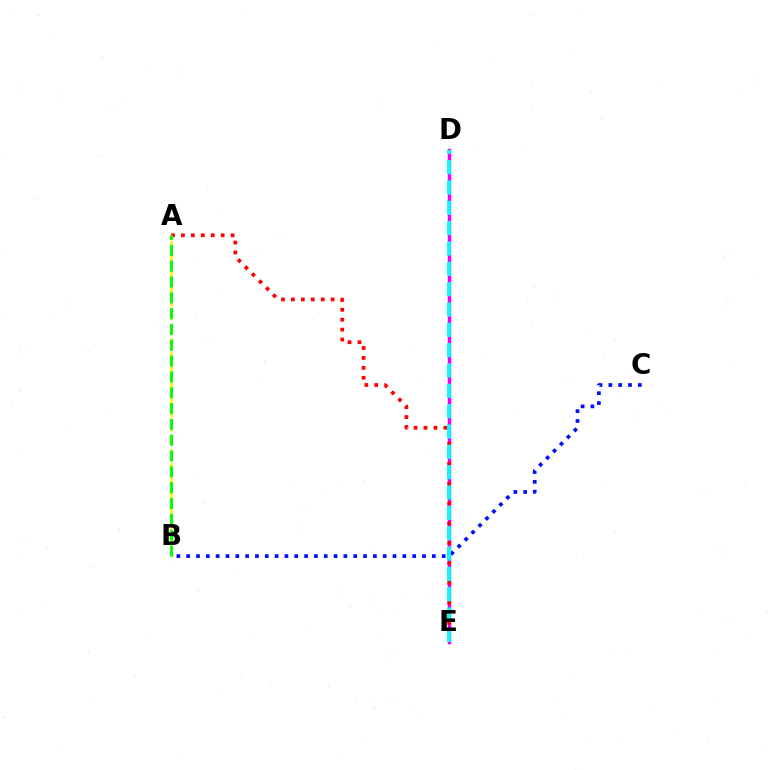{('D', 'E'): [{'color': '#ee00ff', 'line_style': 'solid', 'thickness': 2.48}, {'color': '#00fff6', 'line_style': 'dashed', 'thickness': 2.76}], ('A', 'E'): [{'color': '#ff0000', 'line_style': 'dotted', 'thickness': 2.7}], ('B', 'C'): [{'color': '#0010ff', 'line_style': 'dotted', 'thickness': 2.67}], ('A', 'B'): [{'color': '#fcf500', 'line_style': 'dashed', 'thickness': 1.89}, {'color': '#08ff00', 'line_style': 'dashed', 'thickness': 2.15}]}